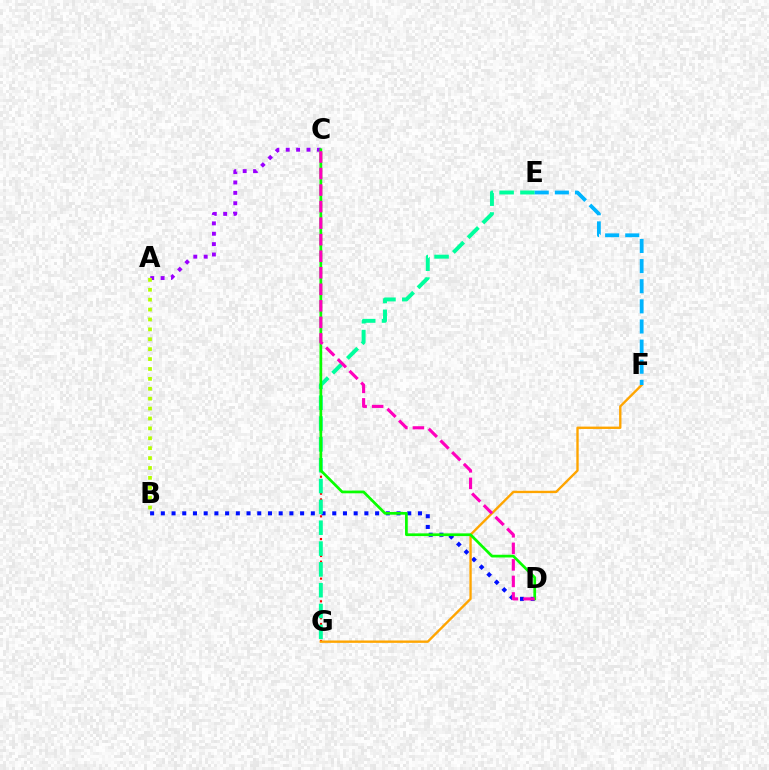{('B', 'D'): [{'color': '#0010ff', 'line_style': 'dotted', 'thickness': 2.91}], ('C', 'G'): [{'color': '#ff0000', 'line_style': 'dotted', 'thickness': 1.54}], ('F', 'G'): [{'color': '#ffa500', 'line_style': 'solid', 'thickness': 1.71}], ('E', 'G'): [{'color': '#00ff9d', 'line_style': 'dashed', 'thickness': 2.83}], ('E', 'F'): [{'color': '#00b5ff', 'line_style': 'dashed', 'thickness': 2.73}], ('A', 'C'): [{'color': '#9b00ff', 'line_style': 'dotted', 'thickness': 2.82}], ('C', 'D'): [{'color': '#08ff00', 'line_style': 'solid', 'thickness': 1.96}, {'color': '#ff00bd', 'line_style': 'dashed', 'thickness': 2.25}], ('A', 'B'): [{'color': '#b3ff00', 'line_style': 'dotted', 'thickness': 2.69}]}